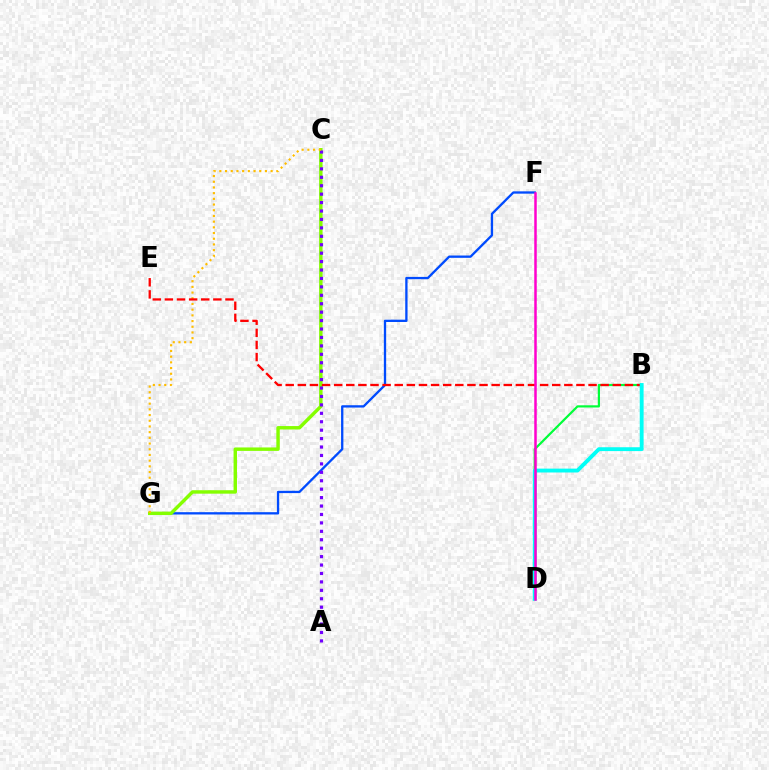{('F', 'G'): [{'color': '#004bff', 'line_style': 'solid', 'thickness': 1.67}], ('C', 'G'): [{'color': '#84ff00', 'line_style': 'solid', 'thickness': 2.47}, {'color': '#ffbd00', 'line_style': 'dotted', 'thickness': 1.55}], ('A', 'C'): [{'color': '#7200ff', 'line_style': 'dotted', 'thickness': 2.29}], ('B', 'D'): [{'color': '#00ff39', 'line_style': 'solid', 'thickness': 1.59}, {'color': '#00fff6', 'line_style': 'solid', 'thickness': 2.78}], ('B', 'E'): [{'color': '#ff0000', 'line_style': 'dashed', 'thickness': 1.65}], ('D', 'F'): [{'color': '#ff00cf', 'line_style': 'solid', 'thickness': 1.81}]}